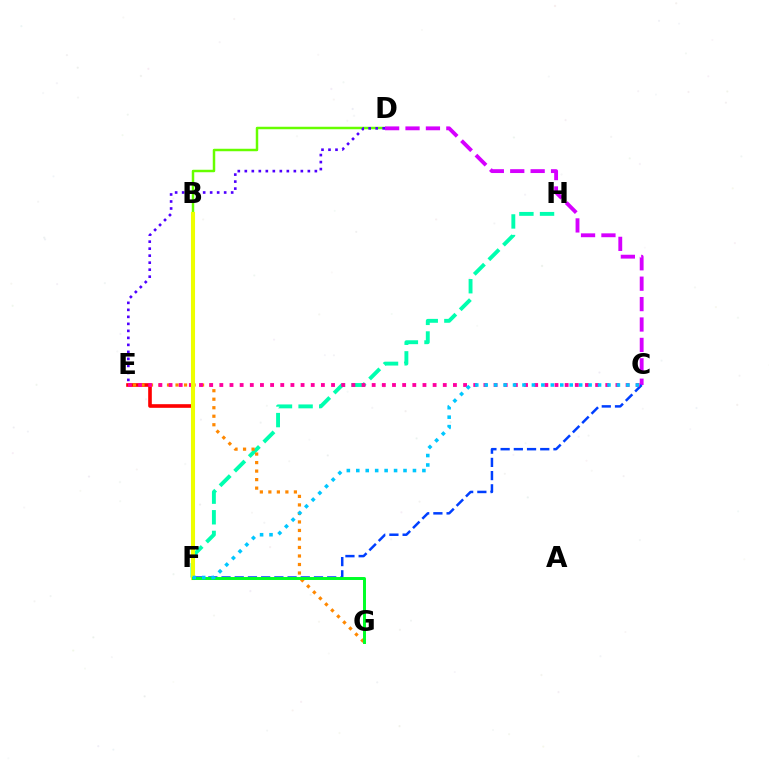{('B', 'D'): [{'color': '#66ff00', 'line_style': 'solid', 'thickness': 1.78}], ('C', 'D'): [{'color': '#d600ff', 'line_style': 'dashed', 'thickness': 2.77}], ('C', 'F'): [{'color': '#003fff', 'line_style': 'dashed', 'thickness': 1.79}, {'color': '#00c7ff', 'line_style': 'dotted', 'thickness': 2.57}], ('F', 'H'): [{'color': '#00ffaf', 'line_style': 'dashed', 'thickness': 2.8}], ('E', 'F'): [{'color': '#ff0000', 'line_style': 'solid', 'thickness': 2.61}], ('D', 'E'): [{'color': '#4f00ff', 'line_style': 'dotted', 'thickness': 1.9}], ('E', 'G'): [{'color': '#ff8800', 'line_style': 'dotted', 'thickness': 2.31}], ('C', 'E'): [{'color': '#ff00a0', 'line_style': 'dotted', 'thickness': 2.76}], ('B', 'F'): [{'color': '#eeff00', 'line_style': 'solid', 'thickness': 2.94}], ('F', 'G'): [{'color': '#00ff27', 'line_style': 'solid', 'thickness': 2.14}]}